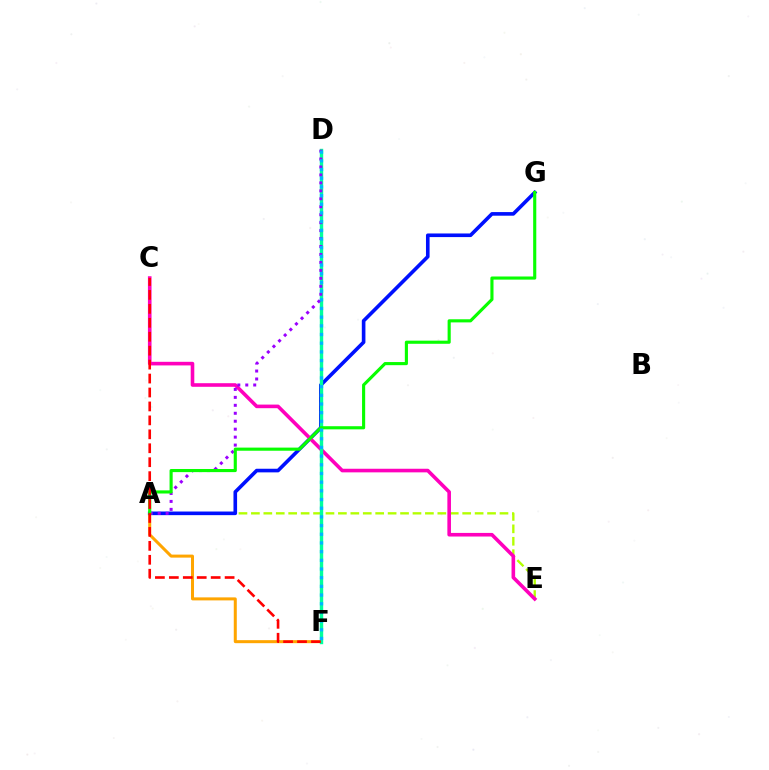{('A', 'F'): [{'color': '#ffa500', 'line_style': 'solid', 'thickness': 2.17}], ('A', 'E'): [{'color': '#b3ff00', 'line_style': 'dashed', 'thickness': 1.69}], ('A', 'G'): [{'color': '#0010ff', 'line_style': 'solid', 'thickness': 2.61}, {'color': '#08ff00', 'line_style': 'solid', 'thickness': 2.25}], ('C', 'E'): [{'color': '#ff00bd', 'line_style': 'solid', 'thickness': 2.59}], ('D', 'F'): [{'color': '#00ff9d', 'line_style': 'solid', 'thickness': 2.45}, {'color': '#00b5ff', 'line_style': 'dotted', 'thickness': 2.36}], ('A', 'D'): [{'color': '#9b00ff', 'line_style': 'dotted', 'thickness': 2.16}], ('C', 'F'): [{'color': '#ff0000', 'line_style': 'dashed', 'thickness': 1.89}]}